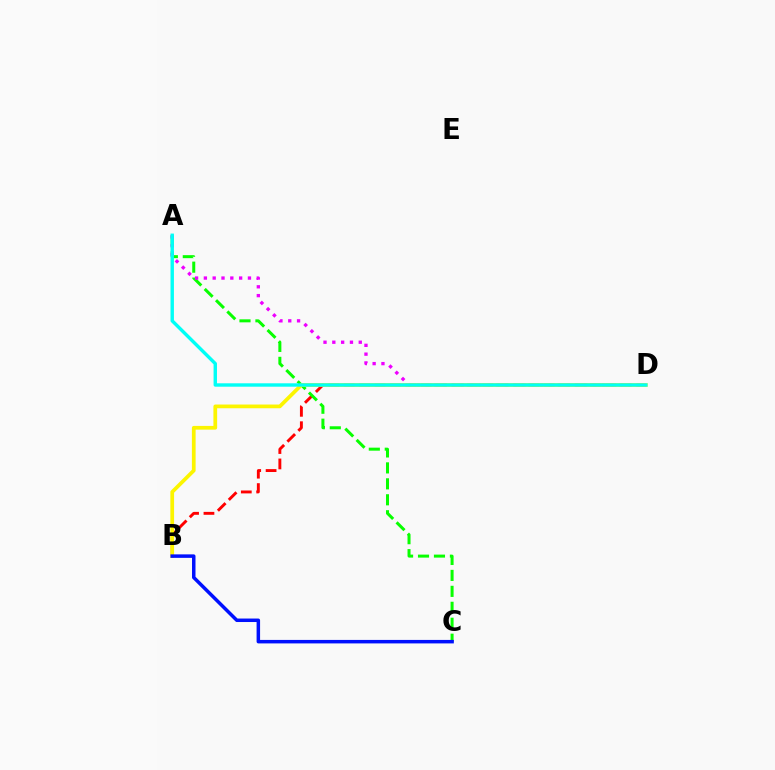{('B', 'D'): [{'color': '#ff0000', 'line_style': 'dashed', 'thickness': 2.09}, {'color': '#fcf500', 'line_style': 'solid', 'thickness': 2.69}], ('A', 'C'): [{'color': '#08ff00', 'line_style': 'dashed', 'thickness': 2.17}], ('A', 'D'): [{'color': '#ee00ff', 'line_style': 'dotted', 'thickness': 2.39}, {'color': '#00fff6', 'line_style': 'solid', 'thickness': 2.45}], ('B', 'C'): [{'color': '#0010ff', 'line_style': 'solid', 'thickness': 2.51}]}